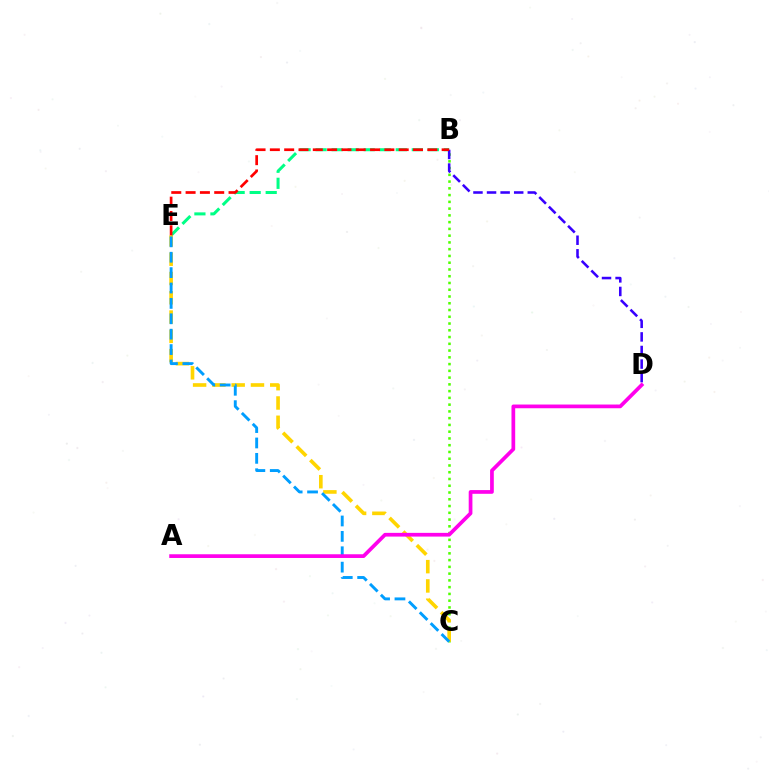{('B', 'C'): [{'color': '#4fff00', 'line_style': 'dotted', 'thickness': 1.84}], ('B', 'E'): [{'color': '#00ff86', 'line_style': 'dashed', 'thickness': 2.18}, {'color': '#ff0000', 'line_style': 'dashed', 'thickness': 1.94}], ('C', 'E'): [{'color': '#ffd500', 'line_style': 'dashed', 'thickness': 2.62}, {'color': '#009eff', 'line_style': 'dashed', 'thickness': 2.09}], ('B', 'D'): [{'color': '#3700ff', 'line_style': 'dashed', 'thickness': 1.84}], ('A', 'D'): [{'color': '#ff00ed', 'line_style': 'solid', 'thickness': 2.68}]}